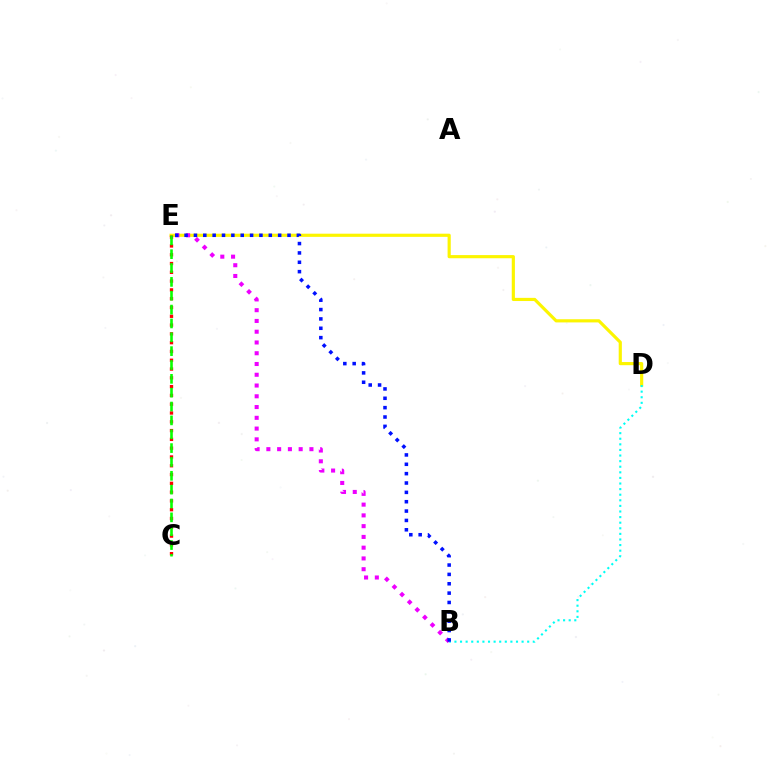{('D', 'E'): [{'color': '#fcf500', 'line_style': 'solid', 'thickness': 2.28}], ('B', 'D'): [{'color': '#00fff6', 'line_style': 'dotted', 'thickness': 1.52}], ('B', 'E'): [{'color': '#ee00ff', 'line_style': 'dotted', 'thickness': 2.92}, {'color': '#0010ff', 'line_style': 'dotted', 'thickness': 2.54}], ('C', 'E'): [{'color': '#ff0000', 'line_style': 'dotted', 'thickness': 2.39}, {'color': '#08ff00', 'line_style': 'dashed', 'thickness': 1.88}]}